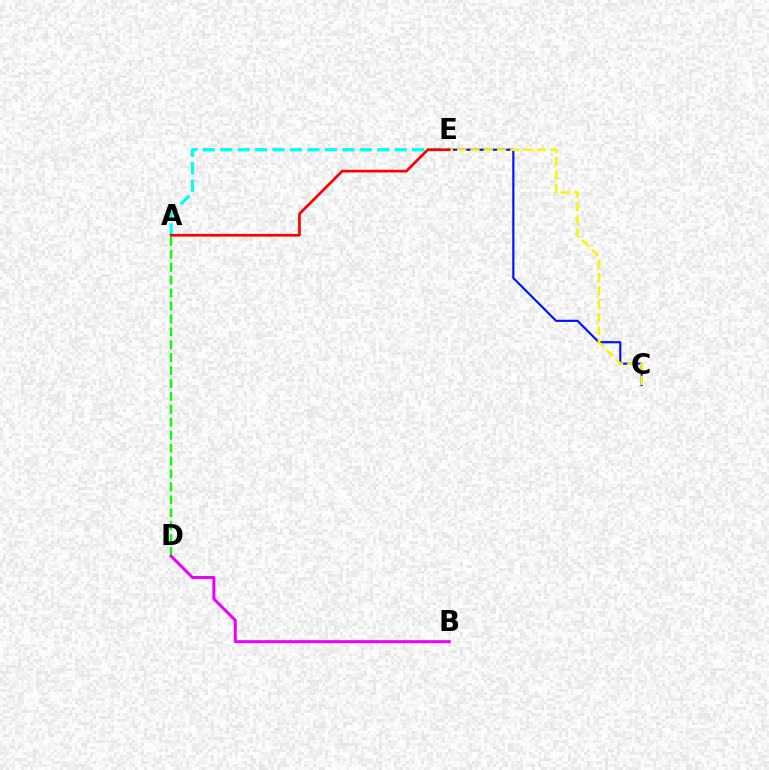{('C', 'E'): [{'color': '#0010ff', 'line_style': 'solid', 'thickness': 1.55}, {'color': '#fcf500', 'line_style': 'dashed', 'thickness': 1.81}], ('A', 'D'): [{'color': '#08ff00', 'line_style': 'dashed', 'thickness': 1.76}], ('A', 'E'): [{'color': '#00fff6', 'line_style': 'dashed', 'thickness': 2.37}, {'color': '#ff0000', 'line_style': 'solid', 'thickness': 1.94}], ('B', 'D'): [{'color': '#ee00ff', 'line_style': 'solid', 'thickness': 2.17}]}